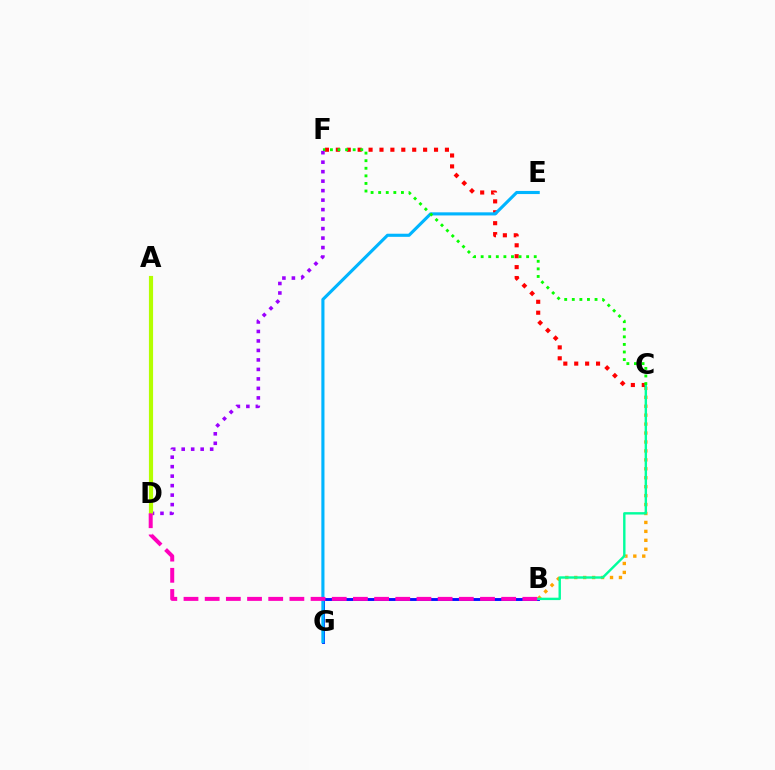{('B', 'C'): [{'color': '#ffa500', 'line_style': 'dotted', 'thickness': 2.43}, {'color': '#00ff9d', 'line_style': 'solid', 'thickness': 1.73}], ('B', 'G'): [{'color': '#0010ff', 'line_style': 'solid', 'thickness': 2.07}], ('C', 'F'): [{'color': '#ff0000', 'line_style': 'dotted', 'thickness': 2.96}, {'color': '#08ff00', 'line_style': 'dotted', 'thickness': 2.06}], ('E', 'G'): [{'color': '#00b5ff', 'line_style': 'solid', 'thickness': 2.25}], ('D', 'F'): [{'color': '#9b00ff', 'line_style': 'dotted', 'thickness': 2.58}], ('A', 'D'): [{'color': '#b3ff00', 'line_style': 'solid', 'thickness': 3.0}], ('B', 'D'): [{'color': '#ff00bd', 'line_style': 'dashed', 'thickness': 2.88}]}